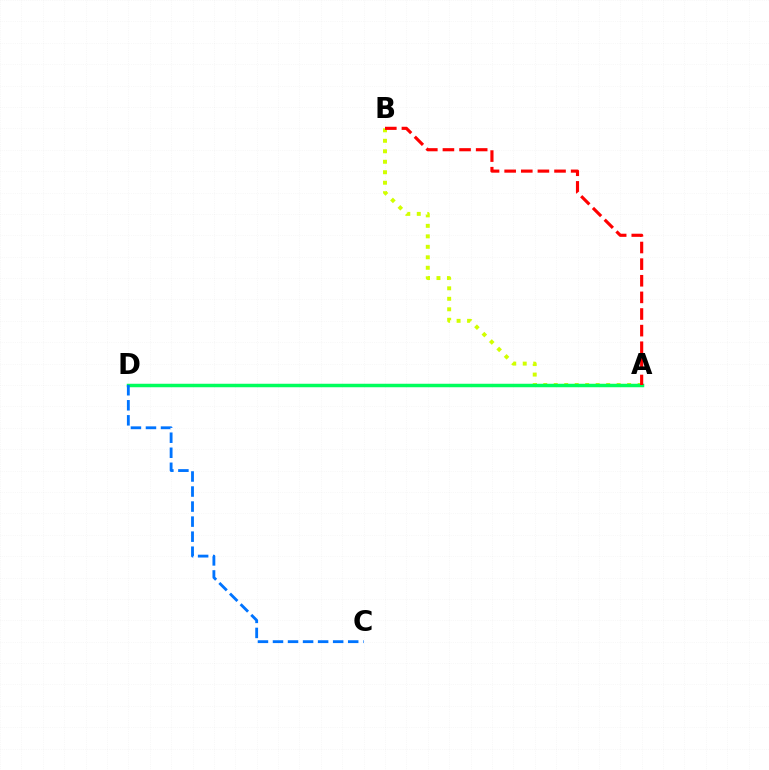{('A', 'B'): [{'color': '#d1ff00', 'line_style': 'dotted', 'thickness': 2.85}, {'color': '#ff0000', 'line_style': 'dashed', 'thickness': 2.26}], ('A', 'D'): [{'color': '#b900ff', 'line_style': 'solid', 'thickness': 2.18}, {'color': '#00ff5c', 'line_style': 'solid', 'thickness': 2.49}], ('C', 'D'): [{'color': '#0074ff', 'line_style': 'dashed', 'thickness': 2.04}]}